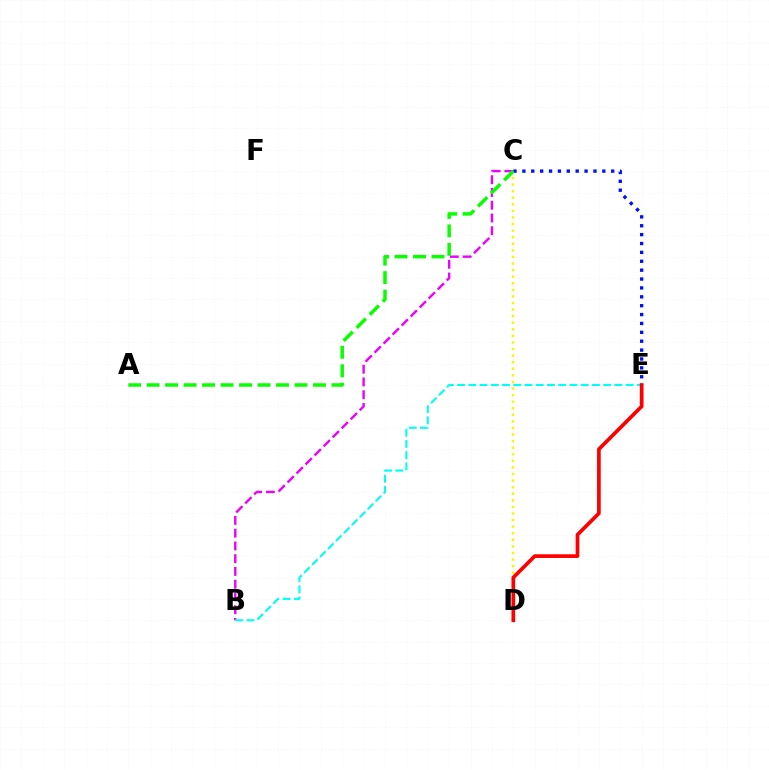{('C', 'D'): [{'color': '#fcf500', 'line_style': 'dotted', 'thickness': 1.79}], ('B', 'C'): [{'color': '#ee00ff', 'line_style': 'dashed', 'thickness': 1.73}], ('B', 'E'): [{'color': '#00fff6', 'line_style': 'dashed', 'thickness': 1.53}], ('C', 'E'): [{'color': '#0010ff', 'line_style': 'dotted', 'thickness': 2.41}], ('D', 'E'): [{'color': '#ff0000', 'line_style': 'solid', 'thickness': 2.67}], ('A', 'C'): [{'color': '#08ff00', 'line_style': 'dashed', 'thickness': 2.51}]}